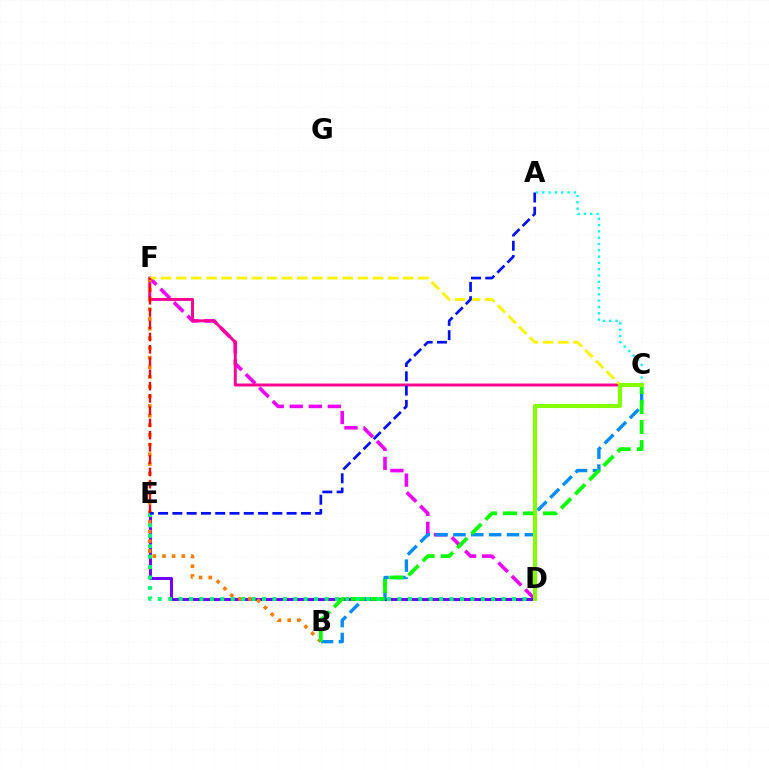{('D', 'F'): [{'color': '#ee00ff', 'line_style': 'dashed', 'thickness': 2.59}], ('C', 'F'): [{'color': '#ff0094', 'line_style': 'solid', 'thickness': 2.12}, {'color': '#fcf500', 'line_style': 'dashed', 'thickness': 2.06}], ('A', 'C'): [{'color': '#00fff6', 'line_style': 'dotted', 'thickness': 1.71}], ('D', 'E'): [{'color': '#7200ff', 'line_style': 'solid', 'thickness': 2.2}, {'color': '#00ff74', 'line_style': 'dotted', 'thickness': 2.83}], ('B', 'F'): [{'color': '#ff7c00', 'line_style': 'dotted', 'thickness': 2.63}], ('E', 'F'): [{'color': '#ff0000', 'line_style': 'dashed', 'thickness': 1.67}], ('B', 'C'): [{'color': '#008cff', 'line_style': 'dashed', 'thickness': 2.43}, {'color': '#08ff00', 'line_style': 'dashed', 'thickness': 2.72}], ('C', 'D'): [{'color': '#84ff00', 'line_style': 'solid', 'thickness': 2.93}], ('A', 'E'): [{'color': '#0010ff', 'line_style': 'dashed', 'thickness': 1.94}]}